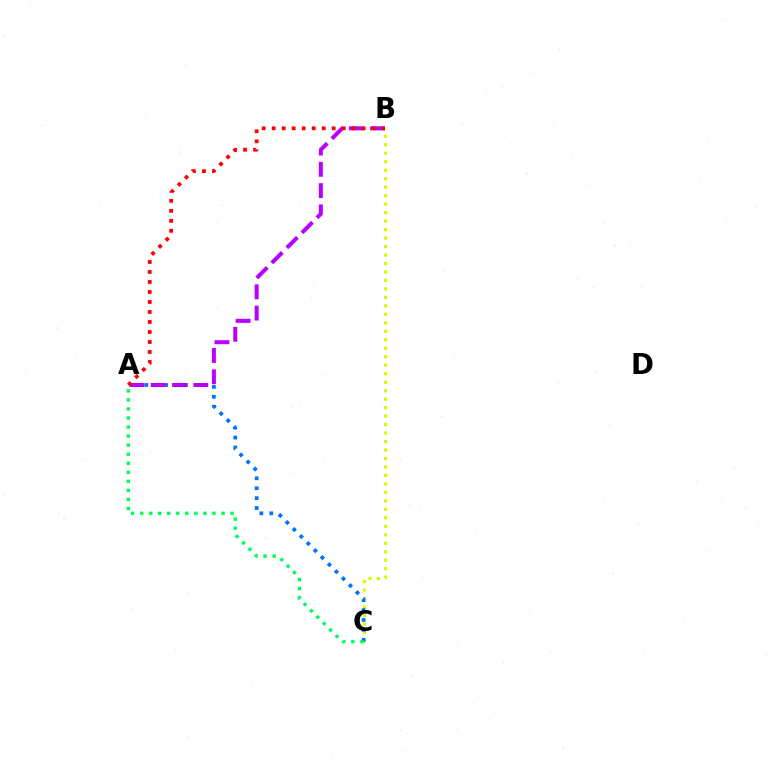{('B', 'C'): [{'color': '#d1ff00', 'line_style': 'dotted', 'thickness': 2.3}], ('A', 'C'): [{'color': '#0074ff', 'line_style': 'dotted', 'thickness': 2.7}, {'color': '#00ff5c', 'line_style': 'dotted', 'thickness': 2.46}], ('A', 'B'): [{'color': '#b900ff', 'line_style': 'dashed', 'thickness': 2.89}, {'color': '#ff0000', 'line_style': 'dotted', 'thickness': 2.72}]}